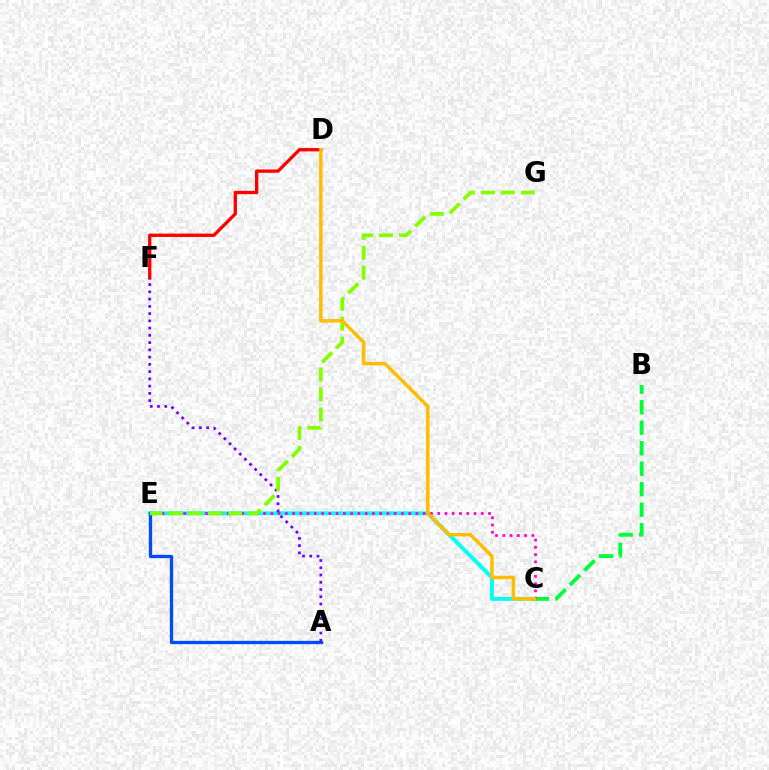{('C', 'E'): [{'color': '#00fff6', 'line_style': 'solid', 'thickness': 2.83}, {'color': '#ff00cf', 'line_style': 'dotted', 'thickness': 1.97}], ('B', 'C'): [{'color': '#00ff39', 'line_style': 'dashed', 'thickness': 2.78}], ('D', 'F'): [{'color': '#ff0000', 'line_style': 'solid', 'thickness': 2.38}], ('A', 'E'): [{'color': '#004bff', 'line_style': 'solid', 'thickness': 2.39}], ('A', 'F'): [{'color': '#7200ff', 'line_style': 'dotted', 'thickness': 1.97}], ('E', 'G'): [{'color': '#84ff00', 'line_style': 'dashed', 'thickness': 2.71}], ('C', 'D'): [{'color': '#ffbd00', 'line_style': 'solid', 'thickness': 2.5}]}